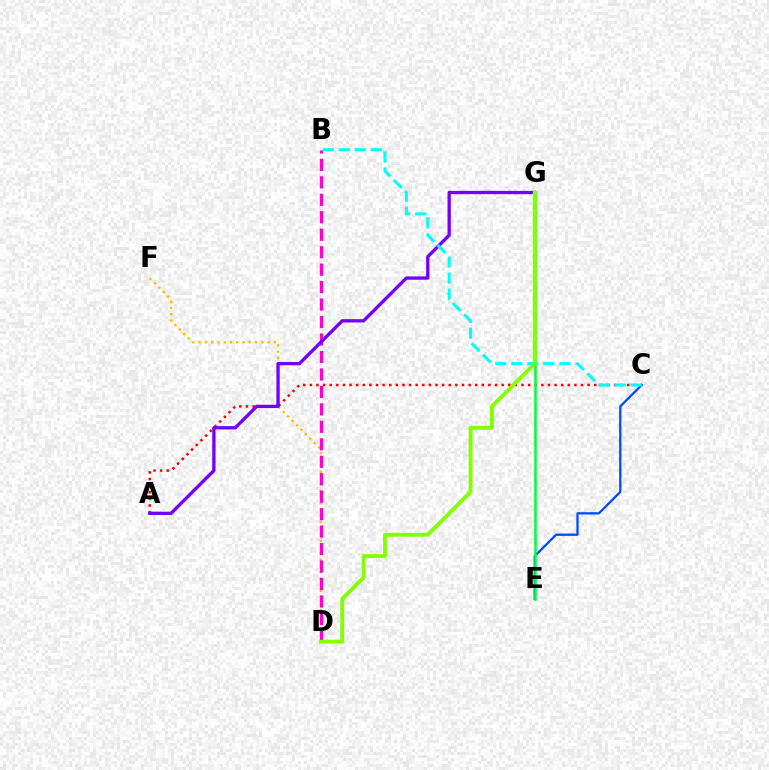{('C', 'E'): [{'color': '#004bff', 'line_style': 'solid', 'thickness': 1.64}], ('D', 'F'): [{'color': '#ffbd00', 'line_style': 'dotted', 'thickness': 1.7}], ('A', 'C'): [{'color': '#ff0000', 'line_style': 'dotted', 'thickness': 1.8}], ('B', 'D'): [{'color': '#ff00cf', 'line_style': 'dashed', 'thickness': 2.37}], ('A', 'G'): [{'color': '#7200ff', 'line_style': 'solid', 'thickness': 2.38}], ('E', 'G'): [{'color': '#00ff39', 'line_style': 'solid', 'thickness': 1.83}], ('B', 'C'): [{'color': '#00fff6', 'line_style': 'dashed', 'thickness': 2.18}], ('D', 'G'): [{'color': '#84ff00', 'line_style': 'solid', 'thickness': 2.8}]}